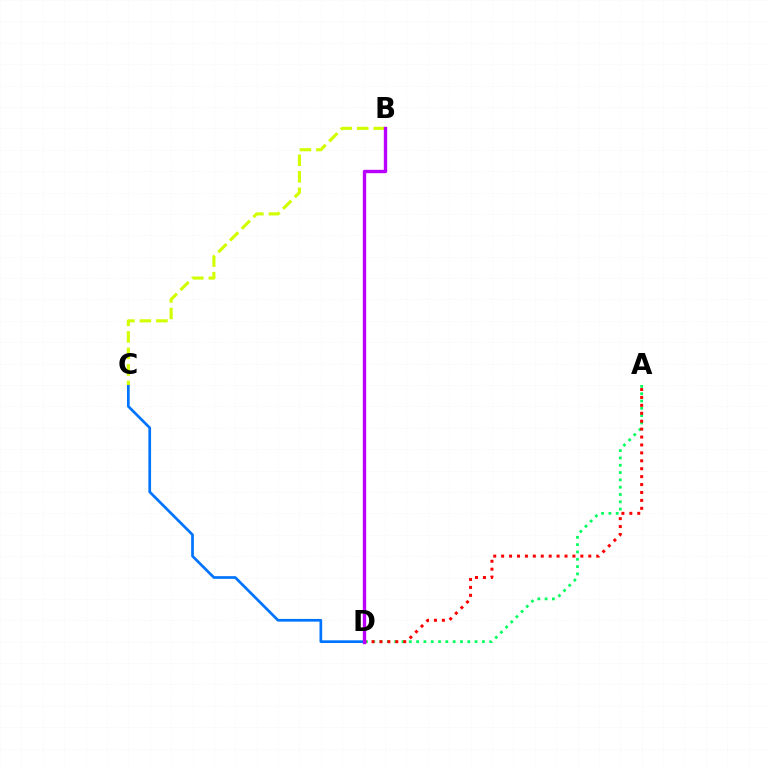{('C', 'D'): [{'color': '#0074ff', 'line_style': 'solid', 'thickness': 1.94}], ('A', 'D'): [{'color': '#00ff5c', 'line_style': 'dotted', 'thickness': 1.99}, {'color': '#ff0000', 'line_style': 'dotted', 'thickness': 2.15}], ('B', 'C'): [{'color': '#d1ff00', 'line_style': 'dashed', 'thickness': 2.25}], ('B', 'D'): [{'color': '#b900ff', 'line_style': 'solid', 'thickness': 2.43}]}